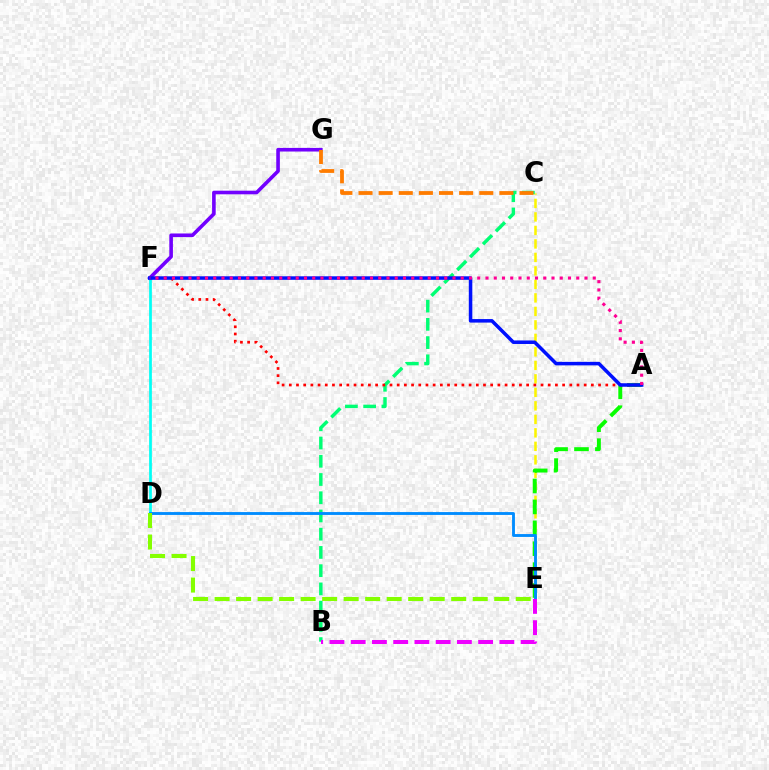{('F', 'G'): [{'color': '#7200ff', 'line_style': 'solid', 'thickness': 2.6}], ('C', 'E'): [{'color': '#fcf500', 'line_style': 'dashed', 'thickness': 1.83}], ('D', 'F'): [{'color': '#00fff6', 'line_style': 'solid', 'thickness': 1.97}], ('A', 'E'): [{'color': '#08ff00', 'line_style': 'dashed', 'thickness': 2.84}], ('B', 'C'): [{'color': '#00ff74', 'line_style': 'dashed', 'thickness': 2.48}], ('C', 'G'): [{'color': '#ff7c00', 'line_style': 'dashed', 'thickness': 2.73}], ('D', 'E'): [{'color': '#008cff', 'line_style': 'solid', 'thickness': 2.06}, {'color': '#84ff00', 'line_style': 'dashed', 'thickness': 2.92}], ('A', 'F'): [{'color': '#ff0000', 'line_style': 'dotted', 'thickness': 1.95}, {'color': '#0010ff', 'line_style': 'solid', 'thickness': 2.53}, {'color': '#ff0094', 'line_style': 'dotted', 'thickness': 2.24}], ('B', 'E'): [{'color': '#ee00ff', 'line_style': 'dashed', 'thickness': 2.89}]}